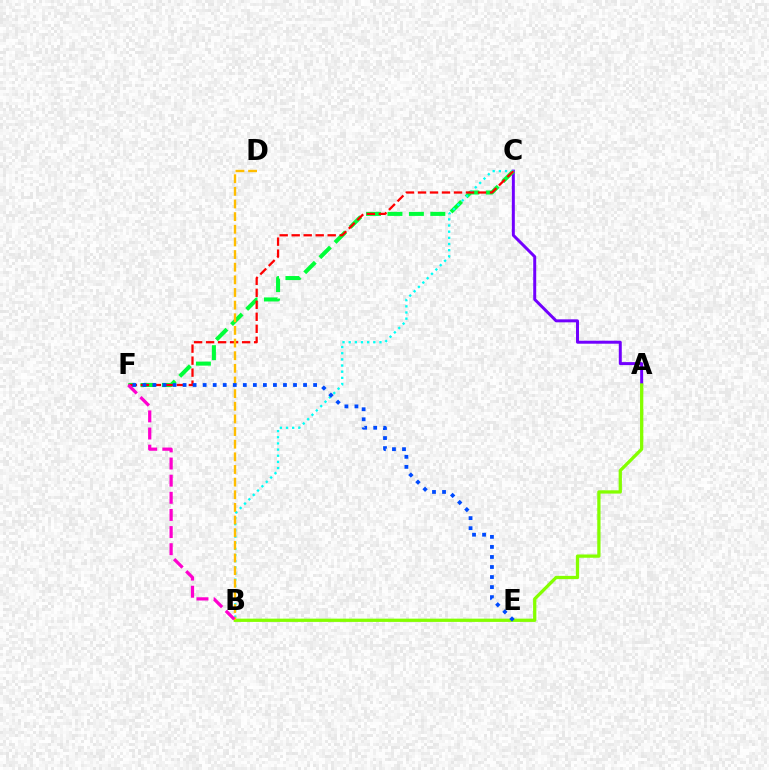{('A', 'C'): [{'color': '#7200ff', 'line_style': 'solid', 'thickness': 2.15}], ('C', 'F'): [{'color': '#00ff39', 'line_style': 'dashed', 'thickness': 2.91}, {'color': '#ff0000', 'line_style': 'dashed', 'thickness': 1.63}], ('B', 'C'): [{'color': '#00fff6', 'line_style': 'dotted', 'thickness': 1.67}], ('A', 'B'): [{'color': '#84ff00', 'line_style': 'solid', 'thickness': 2.36}], ('B', 'D'): [{'color': '#ffbd00', 'line_style': 'dashed', 'thickness': 1.72}], ('E', 'F'): [{'color': '#004bff', 'line_style': 'dotted', 'thickness': 2.73}], ('B', 'F'): [{'color': '#ff00cf', 'line_style': 'dashed', 'thickness': 2.33}]}